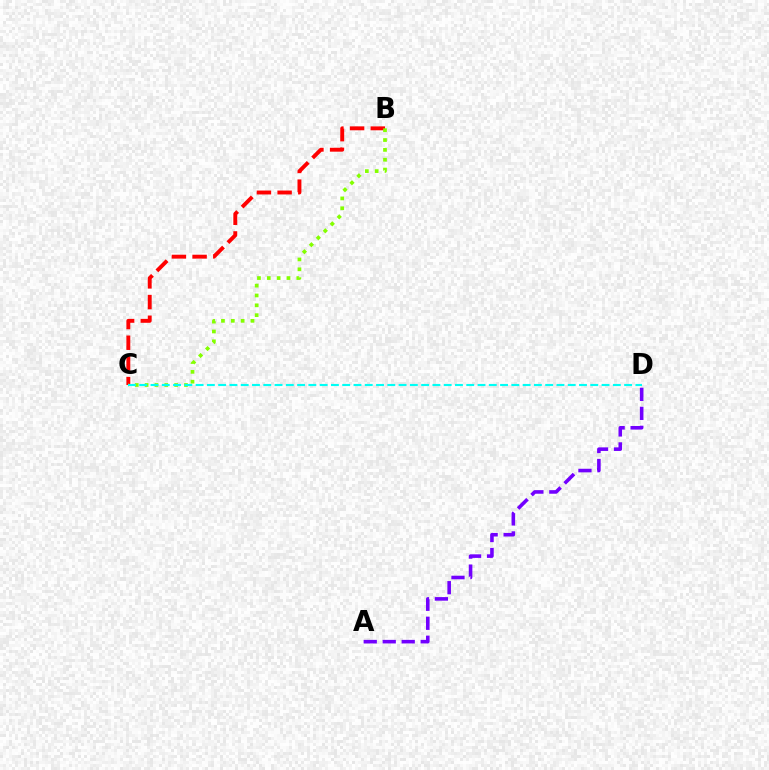{('B', 'C'): [{'color': '#ff0000', 'line_style': 'dashed', 'thickness': 2.81}, {'color': '#84ff00', 'line_style': 'dotted', 'thickness': 2.68}], ('C', 'D'): [{'color': '#00fff6', 'line_style': 'dashed', 'thickness': 1.53}], ('A', 'D'): [{'color': '#7200ff', 'line_style': 'dashed', 'thickness': 2.58}]}